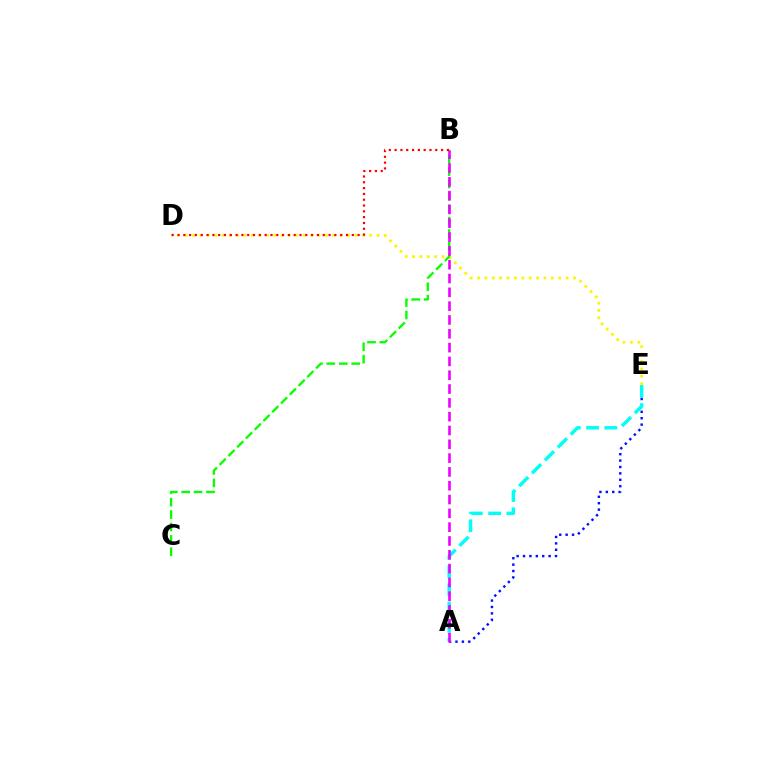{('D', 'E'): [{'color': '#fcf500', 'line_style': 'dotted', 'thickness': 2.01}], ('A', 'E'): [{'color': '#0010ff', 'line_style': 'dotted', 'thickness': 1.74}, {'color': '#00fff6', 'line_style': 'dashed', 'thickness': 2.48}], ('B', 'C'): [{'color': '#08ff00', 'line_style': 'dashed', 'thickness': 1.68}], ('A', 'B'): [{'color': '#ee00ff', 'line_style': 'dashed', 'thickness': 1.88}], ('B', 'D'): [{'color': '#ff0000', 'line_style': 'dotted', 'thickness': 1.58}]}